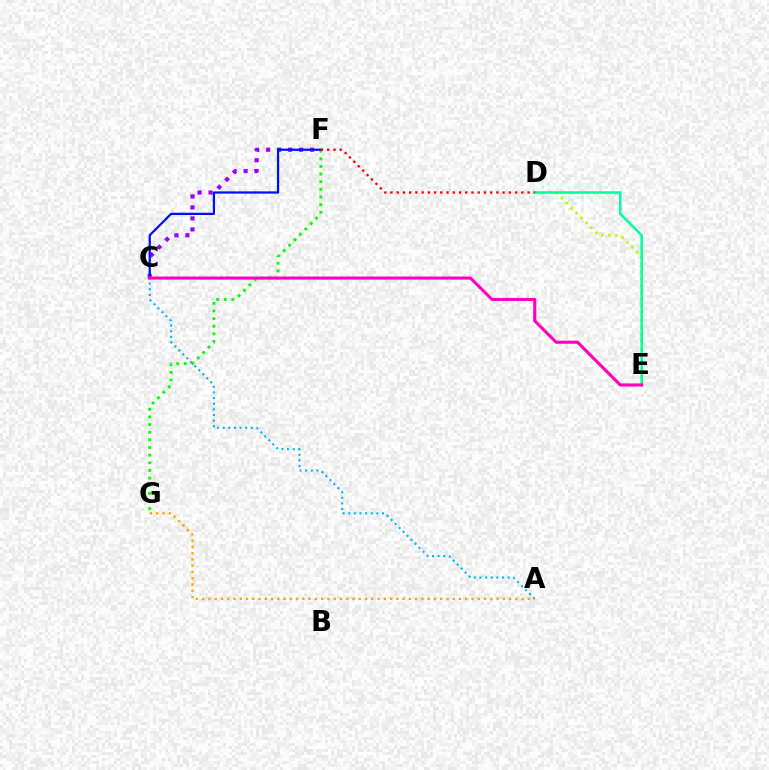{('C', 'F'): [{'color': '#9b00ff', 'line_style': 'dotted', 'thickness': 2.98}, {'color': '#0010ff', 'line_style': 'solid', 'thickness': 1.63}], ('A', 'C'): [{'color': '#00b5ff', 'line_style': 'dotted', 'thickness': 1.53}], ('A', 'G'): [{'color': '#ffa500', 'line_style': 'dotted', 'thickness': 1.7}], ('D', 'E'): [{'color': '#b3ff00', 'line_style': 'dotted', 'thickness': 1.9}, {'color': '#00ff9d', 'line_style': 'solid', 'thickness': 1.81}], ('F', 'G'): [{'color': '#08ff00', 'line_style': 'dotted', 'thickness': 2.08}], ('C', 'E'): [{'color': '#ff00bd', 'line_style': 'solid', 'thickness': 2.22}], ('D', 'F'): [{'color': '#ff0000', 'line_style': 'dotted', 'thickness': 1.69}]}